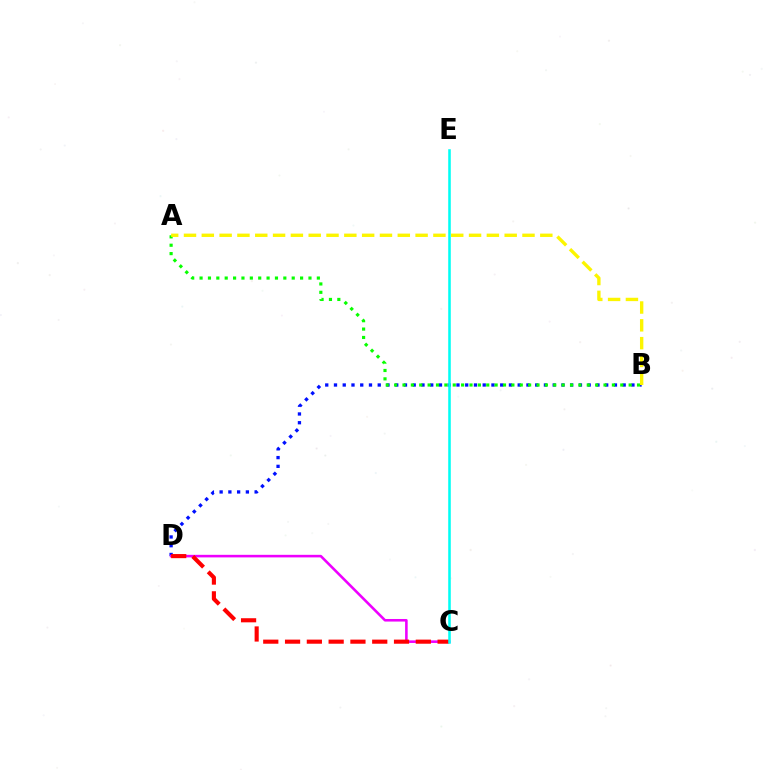{('B', 'D'): [{'color': '#0010ff', 'line_style': 'dotted', 'thickness': 2.38}], ('C', 'D'): [{'color': '#ee00ff', 'line_style': 'solid', 'thickness': 1.86}, {'color': '#ff0000', 'line_style': 'dashed', 'thickness': 2.96}], ('C', 'E'): [{'color': '#00fff6', 'line_style': 'solid', 'thickness': 1.84}], ('A', 'B'): [{'color': '#08ff00', 'line_style': 'dotted', 'thickness': 2.28}, {'color': '#fcf500', 'line_style': 'dashed', 'thickness': 2.42}]}